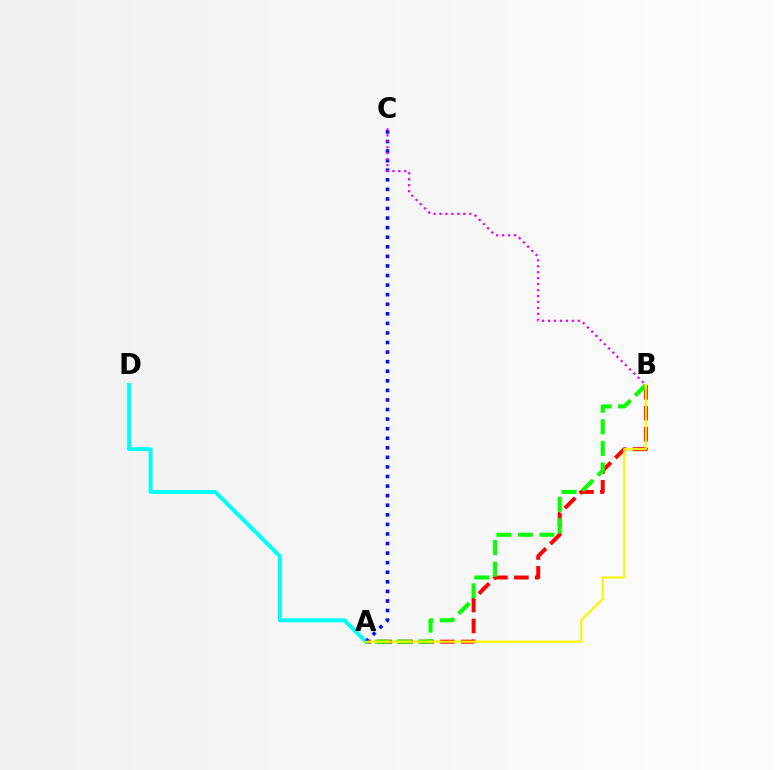{('A', 'B'): [{'color': '#ff0000', 'line_style': 'dashed', 'thickness': 2.84}, {'color': '#08ff00', 'line_style': 'dashed', 'thickness': 2.93}, {'color': '#fcf500', 'line_style': 'solid', 'thickness': 1.56}], ('A', 'D'): [{'color': '#00fff6', 'line_style': 'solid', 'thickness': 2.85}], ('A', 'C'): [{'color': '#0010ff', 'line_style': 'dotted', 'thickness': 2.6}], ('B', 'C'): [{'color': '#ee00ff', 'line_style': 'dotted', 'thickness': 1.62}]}